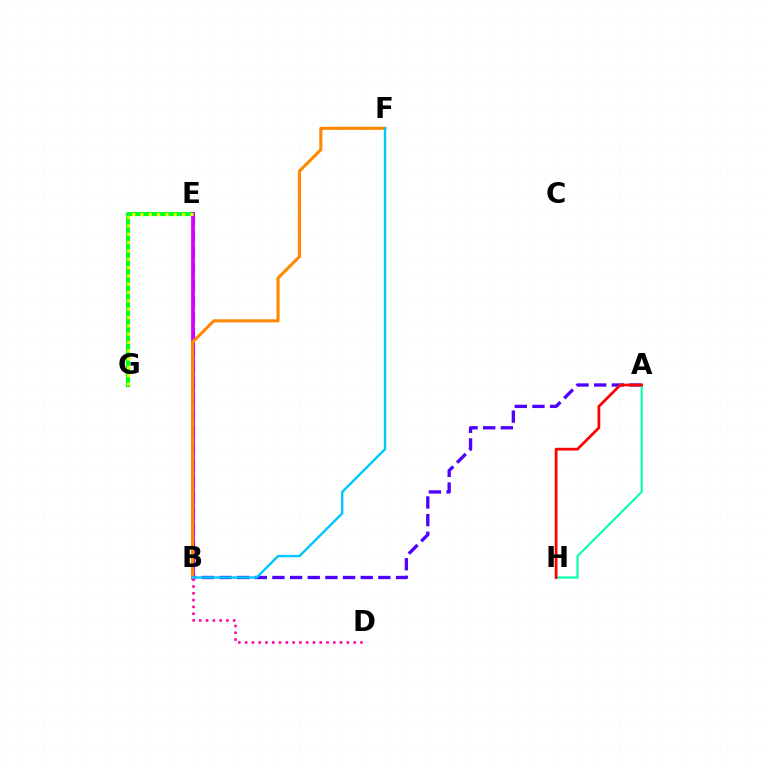{('A', 'B'): [{'color': '#4f00ff', 'line_style': 'dashed', 'thickness': 2.4}], ('A', 'H'): [{'color': '#00ffaf', 'line_style': 'solid', 'thickness': 1.5}, {'color': '#ff0000', 'line_style': 'solid', 'thickness': 1.98}], ('B', 'E'): [{'color': '#66ff00', 'line_style': 'solid', 'thickness': 1.84}, {'color': '#003fff', 'line_style': 'dashed', 'thickness': 2.21}, {'color': '#d600ff', 'line_style': 'solid', 'thickness': 2.7}], ('E', 'G'): [{'color': '#00ff27', 'line_style': 'solid', 'thickness': 3.0}, {'color': '#eeff00', 'line_style': 'dotted', 'thickness': 2.26}], ('B', 'D'): [{'color': '#ff00a0', 'line_style': 'dotted', 'thickness': 1.84}], ('B', 'F'): [{'color': '#ff8800', 'line_style': 'solid', 'thickness': 2.22}, {'color': '#00c7ff', 'line_style': 'solid', 'thickness': 1.73}]}